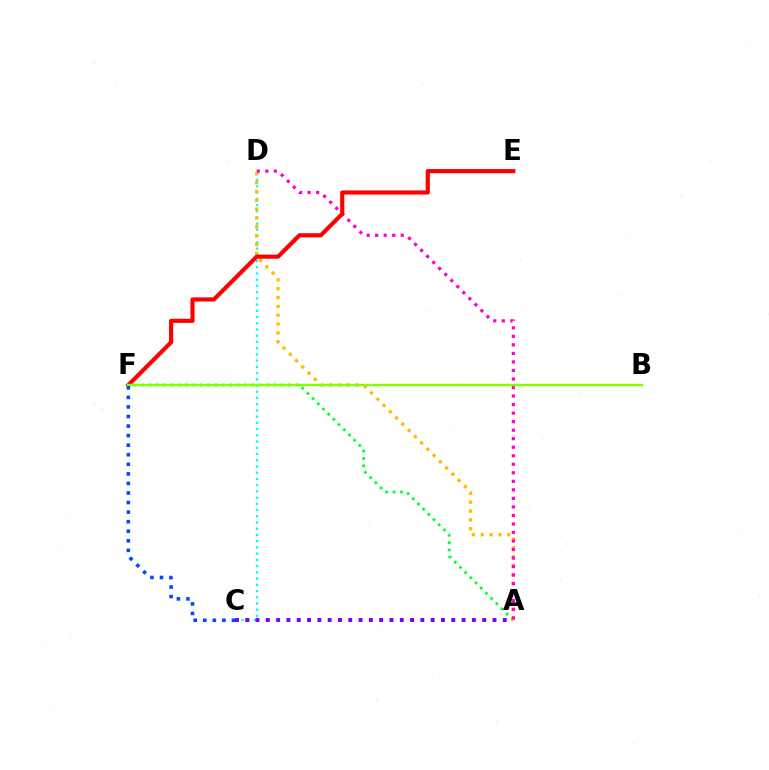{('C', 'D'): [{'color': '#00fff6', 'line_style': 'dotted', 'thickness': 1.69}], ('A', 'F'): [{'color': '#00ff39', 'line_style': 'dotted', 'thickness': 2.0}], ('A', 'D'): [{'color': '#ffbd00', 'line_style': 'dotted', 'thickness': 2.4}, {'color': '#ff00cf', 'line_style': 'dotted', 'thickness': 2.32}], ('A', 'C'): [{'color': '#7200ff', 'line_style': 'dotted', 'thickness': 2.8}], ('E', 'F'): [{'color': '#ff0000', 'line_style': 'solid', 'thickness': 2.98}], ('B', 'F'): [{'color': '#84ff00', 'line_style': 'solid', 'thickness': 1.75}], ('C', 'F'): [{'color': '#004bff', 'line_style': 'dotted', 'thickness': 2.6}]}